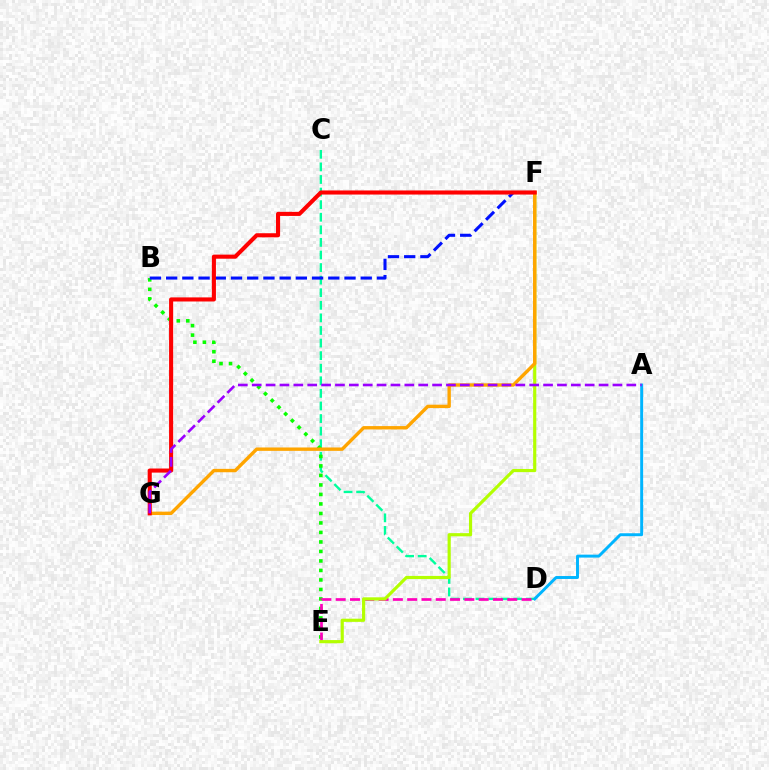{('C', 'D'): [{'color': '#00ff9d', 'line_style': 'dashed', 'thickness': 1.71}], ('A', 'D'): [{'color': '#00b5ff', 'line_style': 'solid', 'thickness': 2.12}], ('B', 'E'): [{'color': '#08ff00', 'line_style': 'dotted', 'thickness': 2.58}], ('D', 'E'): [{'color': '#ff00bd', 'line_style': 'dashed', 'thickness': 1.94}], ('B', 'F'): [{'color': '#0010ff', 'line_style': 'dashed', 'thickness': 2.2}], ('E', 'F'): [{'color': '#b3ff00', 'line_style': 'solid', 'thickness': 2.28}], ('F', 'G'): [{'color': '#ffa500', 'line_style': 'solid', 'thickness': 2.44}, {'color': '#ff0000', 'line_style': 'solid', 'thickness': 2.94}], ('A', 'G'): [{'color': '#9b00ff', 'line_style': 'dashed', 'thickness': 1.88}]}